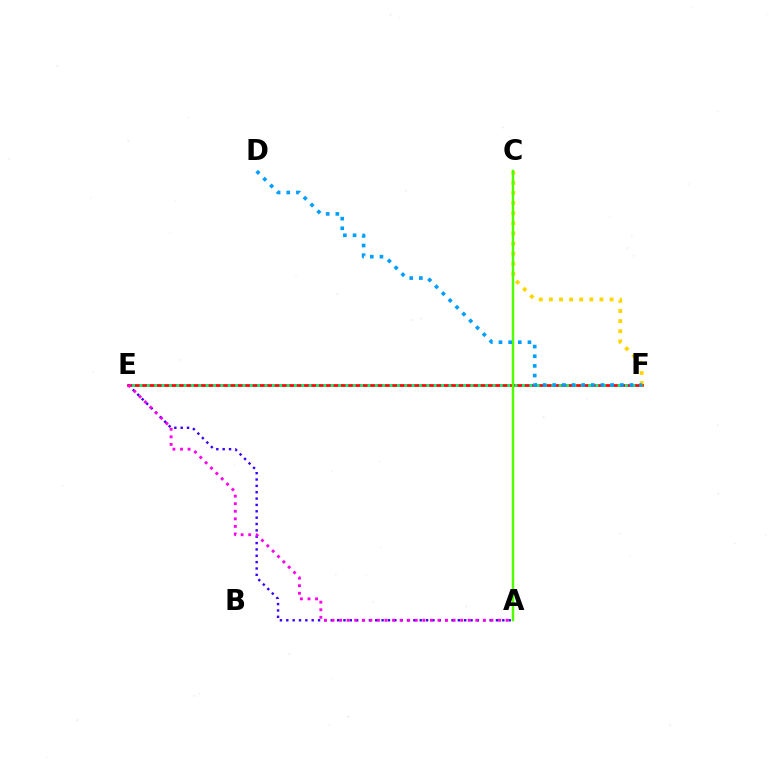{('C', 'F'): [{'color': '#ffd500', 'line_style': 'dotted', 'thickness': 2.75}], ('E', 'F'): [{'color': '#ff0000', 'line_style': 'solid', 'thickness': 1.93}, {'color': '#00ff86', 'line_style': 'dotted', 'thickness': 2.0}], ('A', 'E'): [{'color': '#3700ff', 'line_style': 'dotted', 'thickness': 1.73}, {'color': '#ff00ed', 'line_style': 'dotted', 'thickness': 2.06}], ('A', 'C'): [{'color': '#4fff00', 'line_style': 'solid', 'thickness': 1.76}], ('D', 'F'): [{'color': '#009eff', 'line_style': 'dotted', 'thickness': 2.62}]}